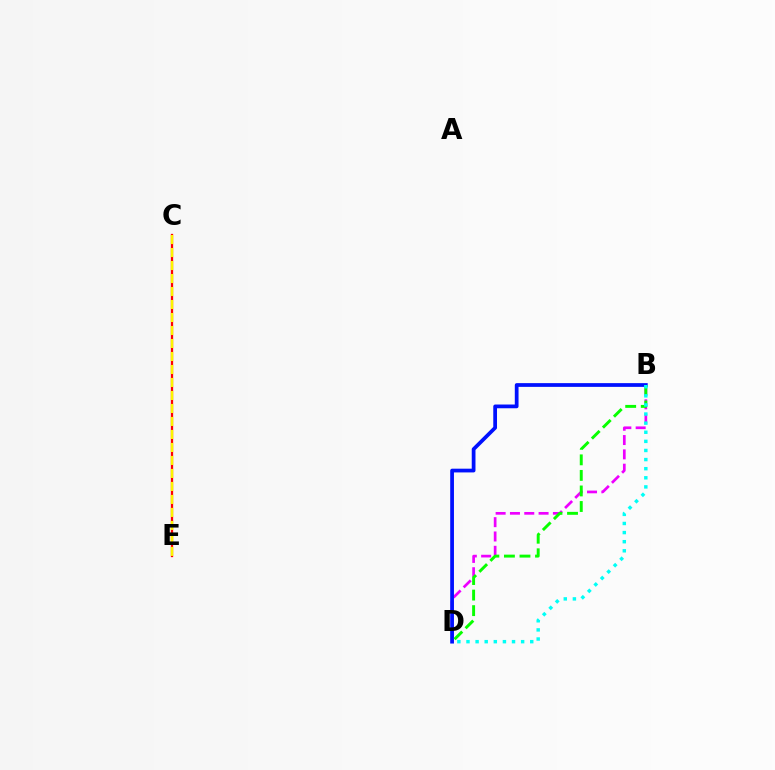{('B', 'D'): [{'color': '#ee00ff', 'line_style': 'dashed', 'thickness': 1.95}, {'color': '#0010ff', 'line_style': 'solid', 'thickness': 2.69}, {'color': '#08ff00', 'line_style': 'dashed', 'thickness': 2.11}, {'color': '#00fff6', 'line_style': 'dotted', 'thickness': 2.47}], ('C', 'E'): [{'color': '#ff0000', 'line_style': 'solid', 'thickness': 1.64}, {'color': '#fcf500', 'line_style': 'dashed', 'thickness': 1.77}]}